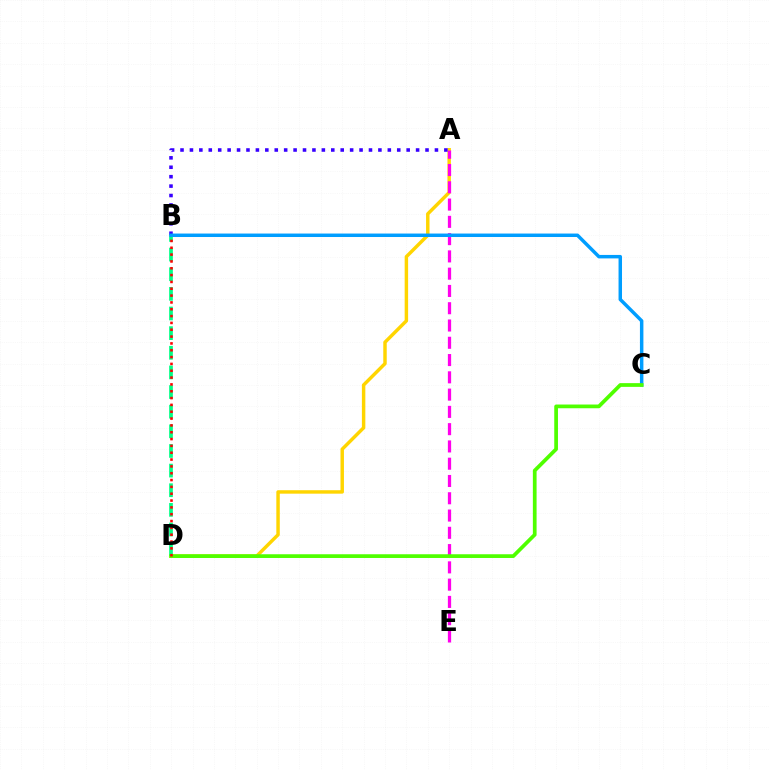{('A', 'D'): [{'color': '#ffd500', 'line_style': 'solid', 'thickness': 2.48}], ('B', 'D'): [{'color': '#00ff86', 'line_style': 'dashed', 'thickness': 2.67}, {'color': '#ff0000', 'line_style': 'dotted', 'thickness': 1.86}], ('A', 'B'): [{'color': '#3700ff', 'line_style': 'dotted', 'thickness': 2.56}], ('A', 'E'): [{'color': '#ff00ed', 'line_style': 'dashed', 'thickness': 2.35}], ('B', 'C'): [{'color': '#009eff', 'line_style': 'solid', 'thickness': 2.5}], ('C', 'D'): [{'color': '#4fff00', 'line_style': 'solid', 'thickness': 2.68}]}